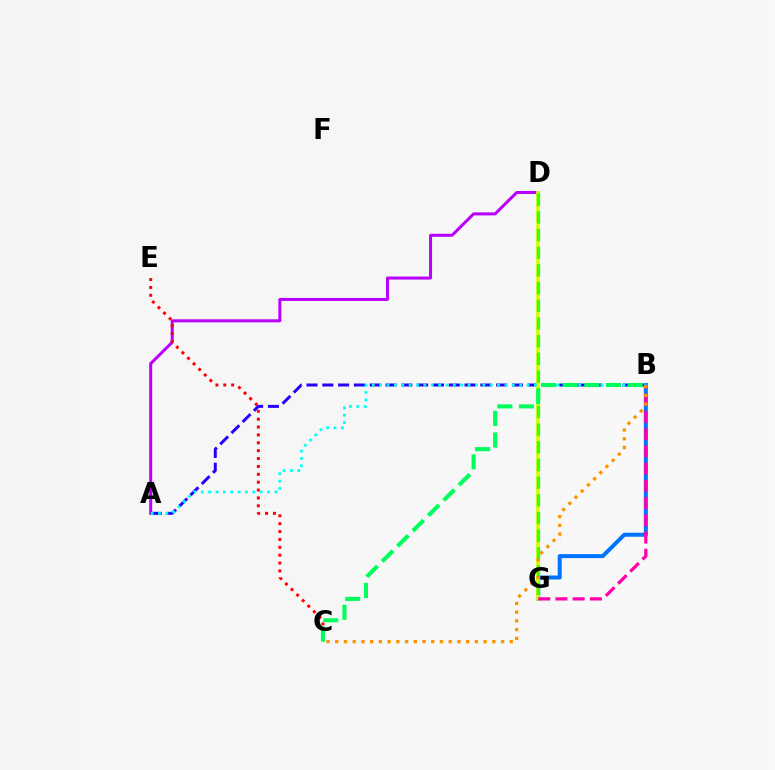{('A', 'D'): [{'color': '#b900ff', 'line_style': 'solid', 'thickness': 2.18}], ('C', 'E'): [{'color': '#ff0000', 'line_style': 'dotted', 'thickness': 2.14}], ('A', 'B'): [{'color': '#2500ff', 'line_style': 'dashed', 'thickness': 2.15}, {'color': '#00fff6', 'line_style': 'dotted', 'thickness': 2.0}], ('B', 'G'): [{'color': '#0074ff', 'line_style': 'solid', 'thickness': 2.88}, {'color': '#ff00ac', 'line_style': 'dashed', 'thickness': 2.34}], ('D', 'G'): [{'color': '#d1ff00', 'line_style': 'solid', 'thickness': 2.7}, {'color': '#3dff00', 'line_style': 'dashed', 'thickness': 2.4}], ('B', 'C'): [{'color': '#00ff5c', 'line_style': 'dashed', 'thickness': 2.94}, {'color': '#ff9400', 'line_style': 'dotted', 'thickness': 2.37}]}